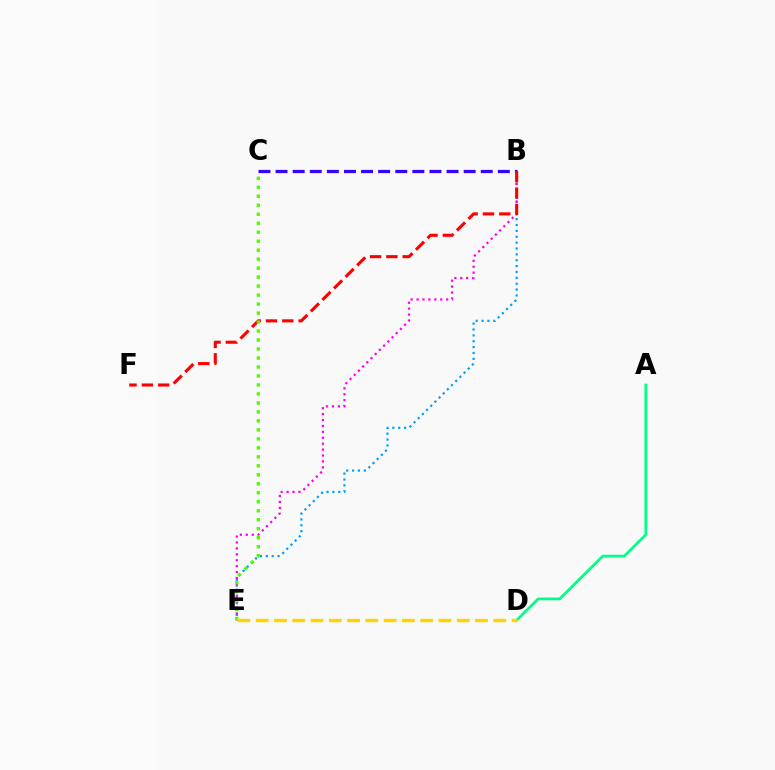{('A', 'D'): [{'color': '#00ff86', 'line_style': 'solid', 'thickness': 1.97}], ('B', 'E'): [{'color': '#009eff', 'line_style': 'dotted', 'thickness': 1.59}, {'color': '#ff00ed', 'line_style': 'dotted', 'thickness': 1.61}], ('B', 'C'): [{'color': '#3700ff', 'line_style': 'dashed', 'thickness': 2.32}], ('B', 'F'): [{'color': '#ff0000', 'line_style': 'dashed', 'thickness': 2.22}], ('C', 'E'): [{'color': '#4fff00', 'line_style': 'dotted', 'thickness': 2.44}], ('D', 'E'): [{'color': '#ffd500', 'line_style': 'dashed', 'thickness': 2.48}]}